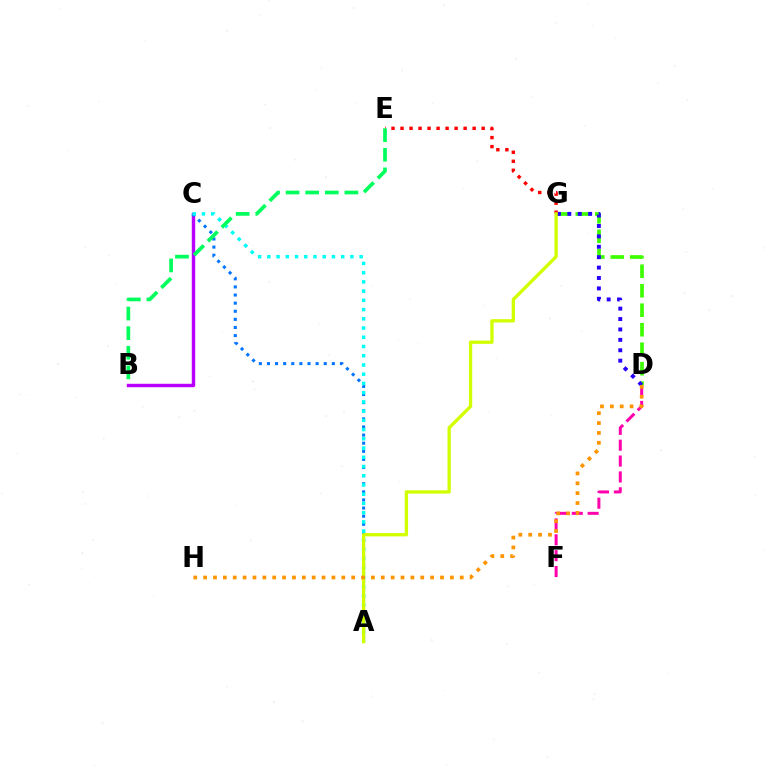{('D', 'G'): [{'color': '#3dff00', 'line_style': 'dashed', 'thickness': 2.65}, {'color': '#2500ff', 'line_style': 'dotted', 'thickness': 2.83}], ('B', 'C'): [{'color': '#b900ff', 'line_style': 'solid', 'thickness': 2.46}], ('A', 'C'): [{'color': '#0074ff', 'line_style': 'dotted', 'thickness': 2.2}, {'color': '#00fff6', 'line_style': 'dotted', 'thickness': 2.51}], ('D', 'F'): [{'color': '#ff00ac', 'line_style': 'dashed', 'thickness': 2.16}], ('E', 'G'): [{'color': '#ff0000', 'line_style': 'dotted', 'thickness': 2.45}], ('B', 'E'): [{'color': '#00ff5c', 'line_style': 'dashed', 'thickness': 2.66}], ('A', 'G'): [{'color': '#d1ff00', 'line_style': 'solid', 'thickness': 2.38}], ('D', 'H'): [{'color': '#ff9400', 'line_style': 'dotted', 'thickness': 2.68}]}